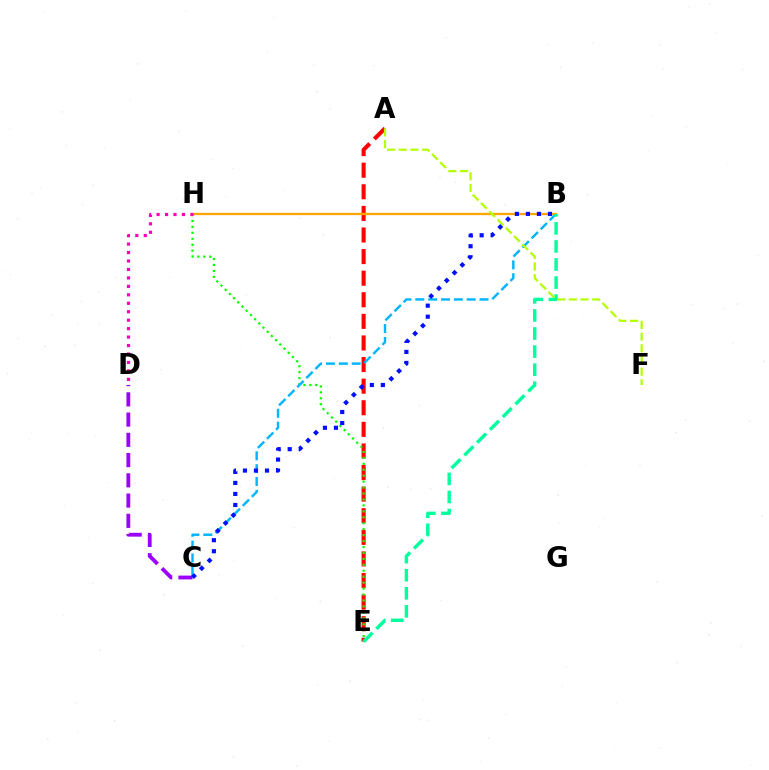{('A', 'E'): [{'color': '#ff0000', 'line_style': 'dashed', 'thickness': 2.93}], ('E', 'H'): [{'color': '#08ff00', 'line_style': 'dotted', 'thickness': 1.61}], ('C', 'D'): [{'color': '#9b00ff', 'line_style': 'dashed', 'thickness': 2.75}], ('B', 'C'): [{'color': '#00b5ff', 'line_style': 'dashed', 'thickness': 1.74}, {'color': '#0010ff', 'line_style': 'dotted', 'thickness': 2.99}], ('B', 'H'): [{'color': '#ffa500', 'line_style': 'solid', 'thickness': 1.65}], ('D', 'H'): [{'color': '#ff00bd', 'line_style': 'dotted', 'thickness': 2.3}], ('B', 'E'): [{'color': '#00ff9d', 'line_style': 'dashed', 'thickness': 2.46}], ('A', 'F'): [{'color': '#b3ff00', 'line_style': 'dashed', 'thickness': 1.59}]}